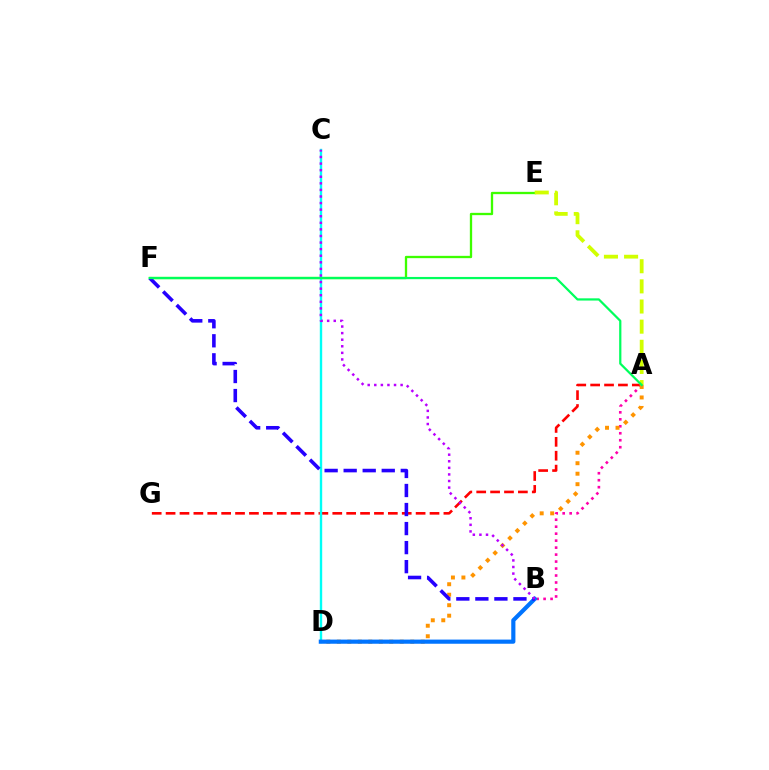{('A', 'B'): [{'color': '#ff00ac', 'line_style': 'dotted', 'thickness': 1.9}], ('E', 'F'): [{'color': '#3dff00', 'line_style': 'solid', 'thickness': 1.66}], ('A', 'G'): [{'color': '#ff0000', 'line_style': 'dashed', 'thickness': 1.89}], ('C', 'D'): [{'color': '#00fff6', 'line_style': 'solid', 'thickness': 1.72}], ('A', 'D'): [{'color': '#ff9400', 'line_style': 'dotted', 'thickness': 2.85}], ('A', 'E'): [{'color': '#d1ff00', 'line_style': 'dashed', 'thickness': 2.74}], ('B', 'D'): [{'color': '#0074ff', 'line_style': 'solid', 'thickness': 2.99}], ('B', 'F'): [{'color': '#2500ff', 'line_style': 'dashed', 'thickness': 2.59}], ('A', 'F'): [{'color': '#00ff5c', 'line_style': 'solid', 'thickness': 1.6}], ('B', 'C'): [{'color': '#b900ff', 'line_style': 'dotted', 'thickness': 1.79}]}